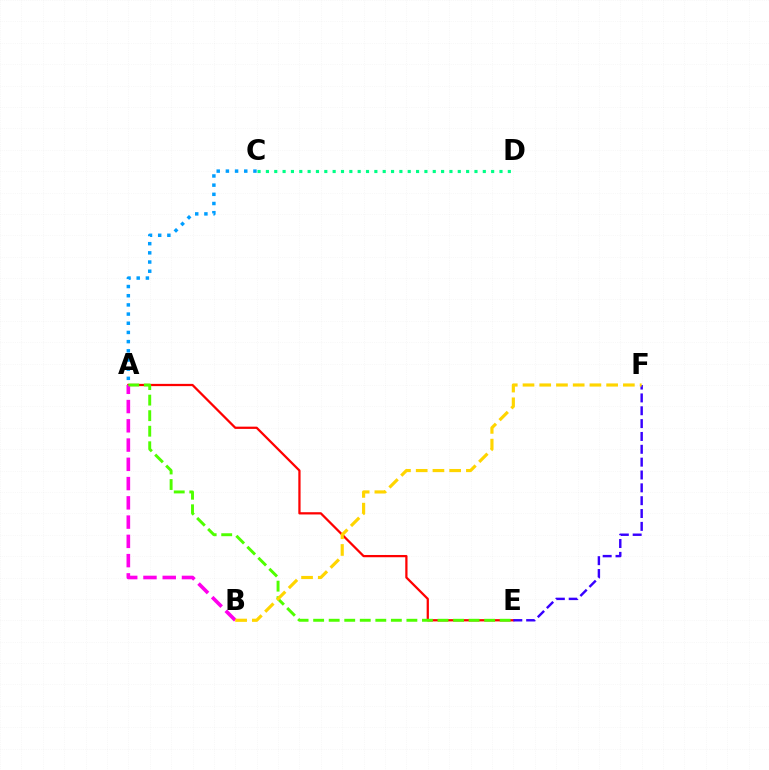{('C', 'D'): [{'color': '#00ff86', 'line_style': 'dotted', 'thickness': 2.27}], ('A', 'C'): [{'color': '#009eff', 'line_style': 'dotted', 'thickness': 2.49}], ('A', 'E'): [{'color': '#ff0000', 'line_style': 'solid', 'thickness': 1.62}, {'color': '#4fff00', 'line_style': 'dashed', 'thickness': 2.11}], ('E', 'F'): [{'color': '#3700ff', 'line_style': 'dashed', 'thickness': 1.75}], ('A', 'B'): [{'color': '#ff00ed', 'line_style': 'dashed', 'thickness': 2.62}], ('B', 'F'): [{'color': '#ffd500', 'line_style': 'dashed', 'thickness': 2.27}]}